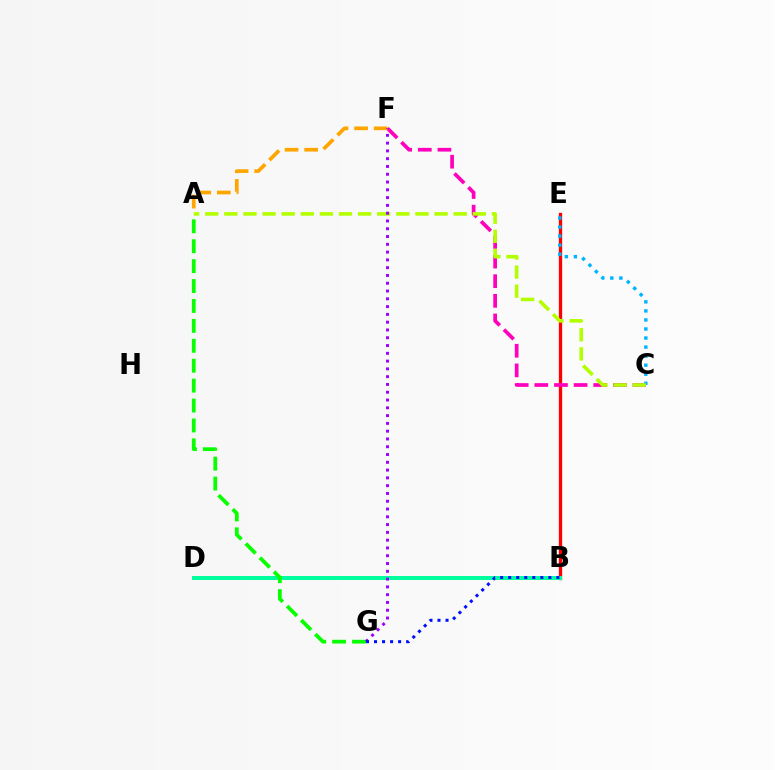{('B', 'E'): [{'color': '#ff0000', 'line_style': 'solid', 'thickness': 2.38}], ('C', 'F'): [{'color': '#ff00bd', 'line_style': 'dashed', 'thickness': 2.67}], ('B', 'D'): [{'color': '#00ff9d', 'line_style': 'solid', 'thickness': 2.86}], ('A', 'G'): [{'color': '#08ff00', 'line_style': 'dashed', 'thickness': 2.71}], ('C', 'E'): [{'color': '#00b5ff', 'line_style': 'dotted', 'thickness': 2.46}], ('A', 'F'): [{'color': '#ffa500', 'line_style': 'dashed', 'thickness': 2.66}], ('A', 'C'): [{'color': '#b3ff00', 'line_style': 'dashed', 'thickness': 2.6}], ('F', 'G'): [{'color': '#9b00ff', 'line_style': 'dotted', 'thickness': 2.12}], ('B', 'G'): [{'color': '#0010ff', 'line_style': 'dotted', 'thickness': 2.18}]}